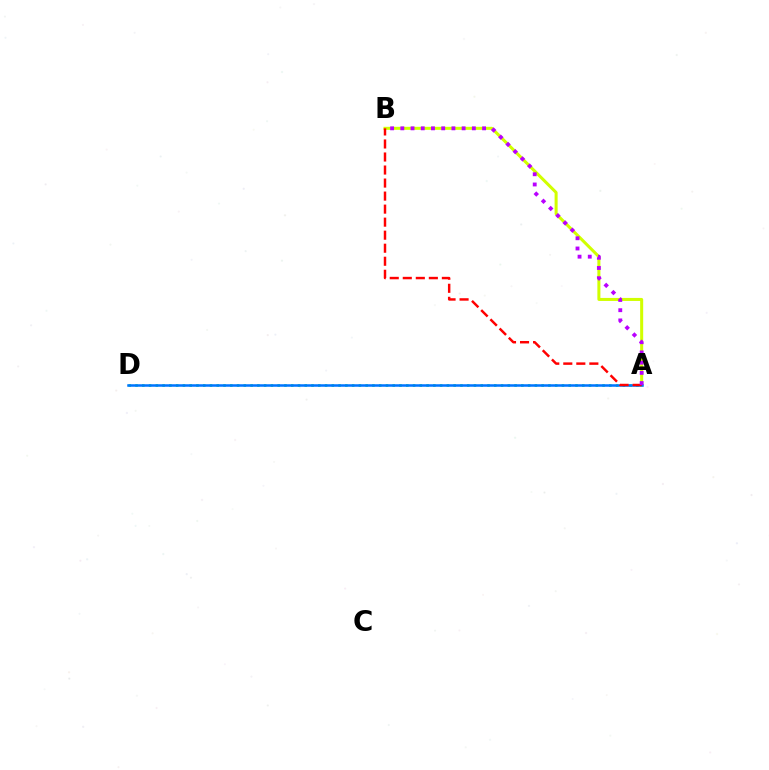{('A', 'B'): [{'color': '#d1ff00', 'line_style': 'solid', 'thickness': 2.18}, {'color': '#ff0000', 'line_style': 'dashed', 'thickness': 1.77}, {'color': '#b900ff', 'line_style': 'dotted', 'thickness': 2.78}], ('A', 'D'): [{'color': '#00ff5c', 'line_style': 'dotted', 'thickness': 1.84}, {'color': '#0074ff', 'line_style': 'solid', 'thickness': 1.81}]}